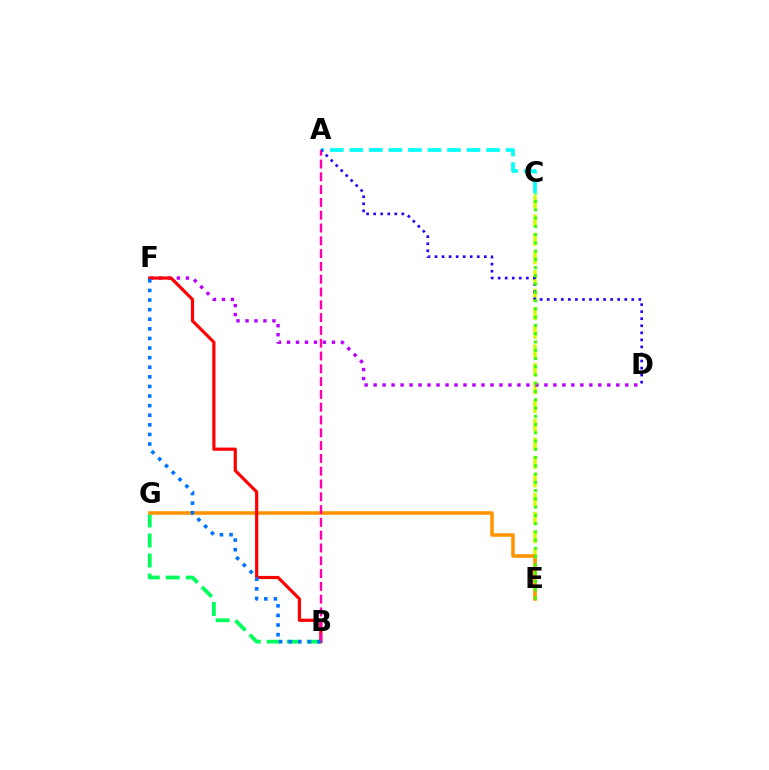{('C', 'E'): [{'color': '#d1ff00', 'line_style': 'dashed', 'thickness': 2.53}, {'color': '#3dff00', 'line_style': 'dotted', 'thickness': 2.24}], ('B', 'G'): [{'color': '#00ff5c', 'line_style': 'dashed', 'thickness': 2.72}], ('D', 'F'): [{'color': '#b900ff', 'line_style': 'dotted', 'thickness': 2.44}], ('A', 'C'): [{'color': '#00fff6', 'line_style': 'dashed', 'thickness': 2.65}], ('E', 'G'): [{'color': '#ff9400', 'line_style': 'solid', 'thickness': 2.55}], ('B', 'F'): [{'color': '#ff0000', 'line_style': 'solid', 'thickness': 2.29}, {'color': '#0074ff', 'line_style': 'dotted', 'thickness': 2.61}], ('A', 'D'): [{'color': '#2500ff', 'line_style': 'dotted', 'thickness': 1.91}], ('A', 'B'): [{'color': '#ff00ac', 'line_style': 'dashed', 'thickness': 1.74}]}